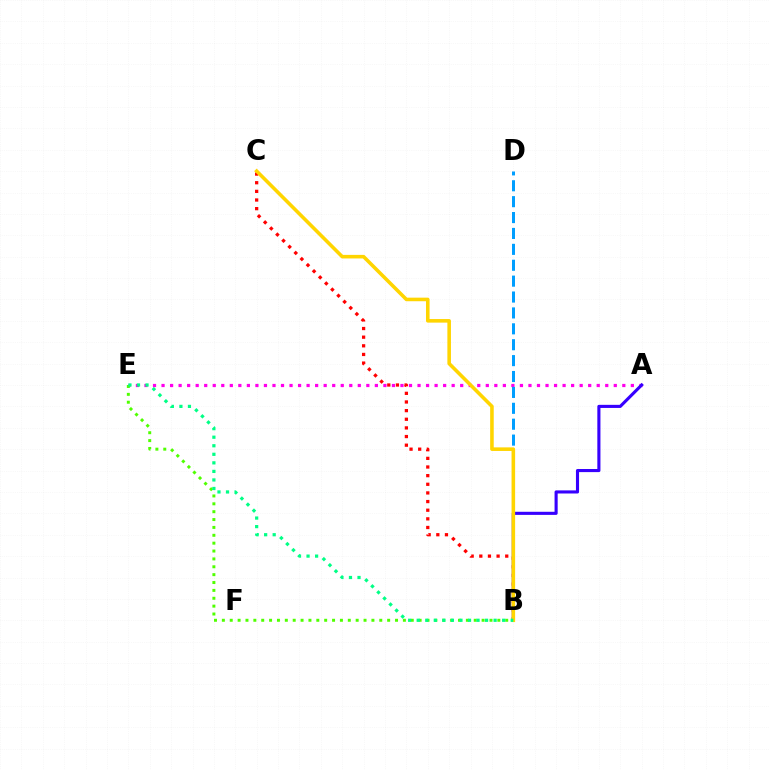{('A', 'E'): [{'color': '#ff00ed', 'line_style': 'dotted', 'thickness': 2.32}], ('B', 'E'): [{'color': '#4fff00', 'line_style': 'dotted', 'thickness': 2.14}, {'color': '#00ff86', 'line_style': 'dotted', 'thickness': 2.32}], ('B', 'D'): [{'color': '#009eff', 'line_style': 'dashed', 'thickness': 2.16}], ('B', 'C'): [{'color': '#ff0000', 'line_style': 'dotted', 'thickness': 2.35}, {'color': '#ffd500', 'line_style': 'solid', 'thickness': 2.57}], ('A', 'B'): [{'color': '#3700ff', 'line_style': 'solid', 'thickness': 2.24}]}